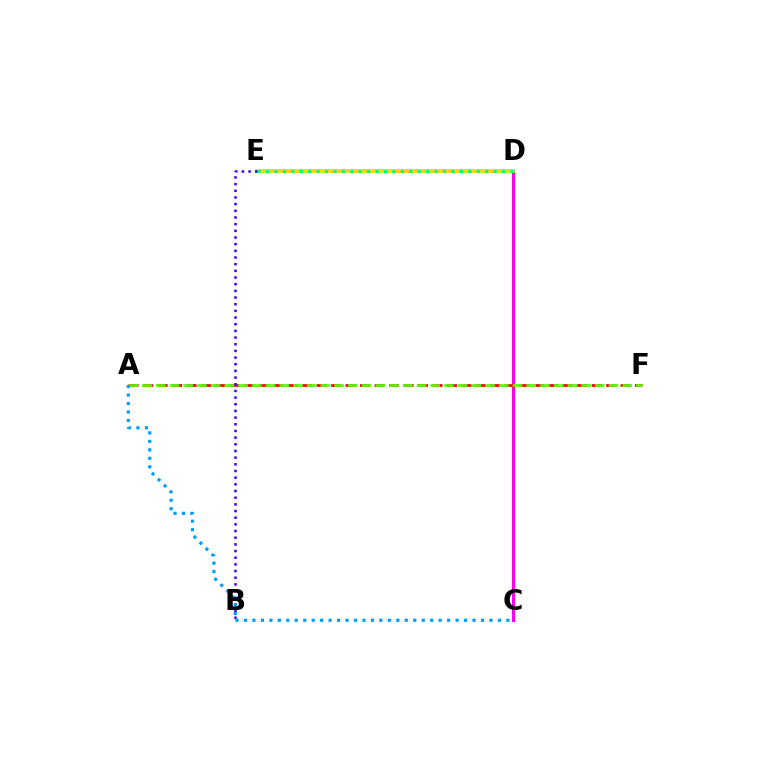{('C', 'D'): [{'color': '#ff00ed', 'line_style': 'solid', 'thickness': 2.24}], ('D', 'E'): [{'color': '#ffd500', 'line_style': 'solid', 'thickness': 2.68}, {'color': '#00ff86', 'line_style': 'dotted', 'thickness': 2.29}], ('A', 'F'): [{'color': '#ff0000', 'line_style': 'dashed', 'thickness': 1.97}, {'color': '#4fff00', 'line_style': 'dashed', 'thickness': 1.86}], ('B', 'E'): [{'color': '#3700ff', 'line_style': 'dotted', 'thickness': 1.81}], ('A', 'C'): [{'color': '#009eff', 'line_style': 'dotted', 'thickness': 2.3}]}